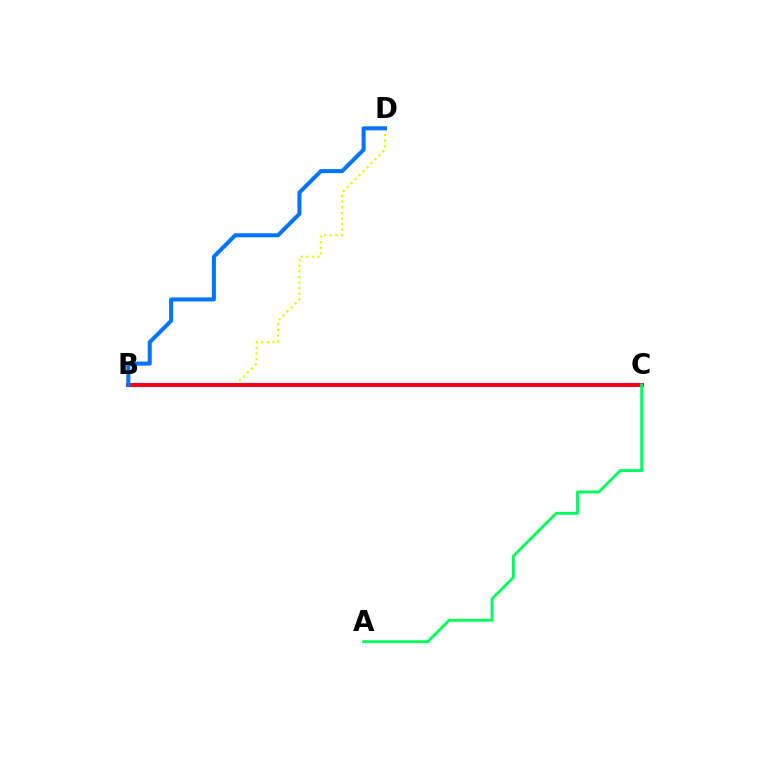{('B', 'D'): [{'color': '#d1ff00', 'line_style': 'dotted', 'thickness': 1.53}, {'color': '#0074ff', 'line_style': 'solid', 'thickness': 2.9}], ('B', 'C'): [{'color': '#b900ff', 'line_style': 'solid', 'thickness': 2.96}, {'color': '#ff0000', 'line_style': 'solid', 'thickness': 2.6}], ('A', 'C'): [{'color': '#00ff5c', 'line_style': 'solid', 'thickness': 2.08}]}